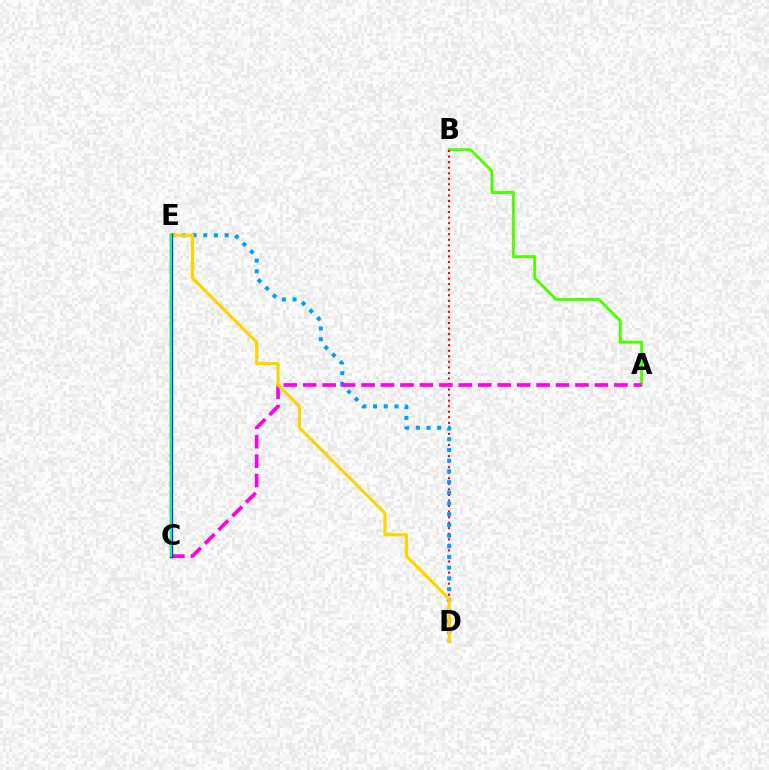{('A', 'B'): [{'color': '#4fff00', 'line_style': 'solid', 'thickness': 2.13}], ('B', 'D'): [{'color': '#ff0000', 'line_style': 'dotted', 'thickness': 1.51}], ('D', 'E'): [{'color': '#009eff', 'line_style': 'dotted', 'thickness': 2.91}, {'color': '#ffd500', 'line_style': 'solid', 'thickness': 2.28}], ('A', 'C'): [{'color': '#ff00ed', 'line_style': 'dashed', 'thickness': 2.64}], ('C', 'E'): [{'color': '#3700ff', 'line_style': 'solid', 'thickness': 2.39}, {'color': '#00ff86', 'line_style': 'solid', 'thickness': 1.65}]}